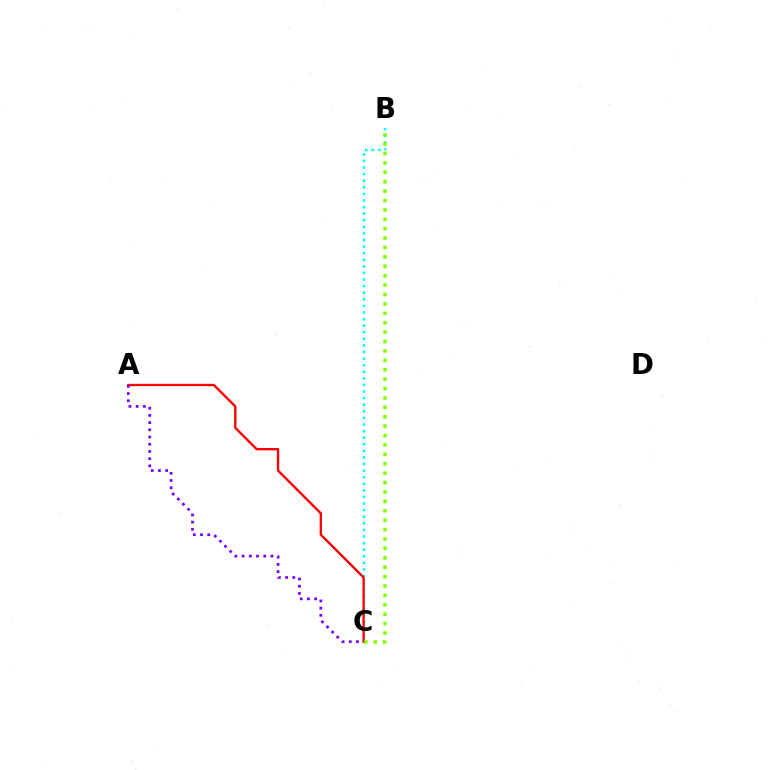{('B', 'C'): [{'color': '#00fff6', 'line_style': 'dotted', 'thickness': 1.79}, {'color': '#84ff00', 'line_style': 'dotted', 'thickness': 2.55}], ('A', 'C'): [{'color': '#ff0000', 'line_style': 'solid', 'thickness': 1.69}, {'color': '#7200ff', 'line_style': 'dotted', 'thickness': 1.96}]}